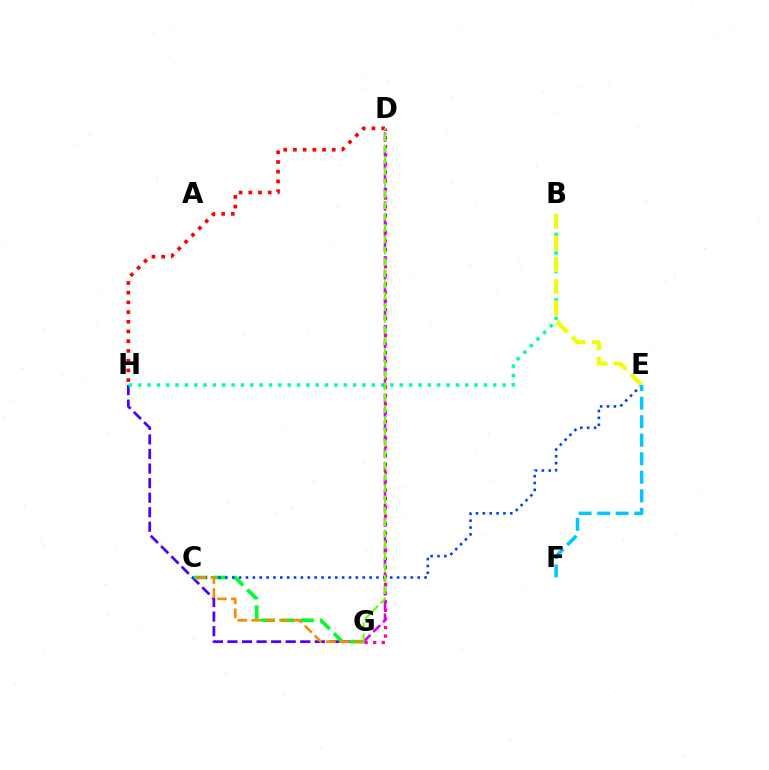{('D', 'H'): [{'color': '#ff0000', 'line_style': 'dotted', 'thickness': 2.64}], ('G', 'H'): [{'color': '#4f00ff', 'line_style': 'dashed', 'thickness': 1.98}], ('B', 'H'): [{'color': '#00ffaf', 'line_style': 'dotted', 'thickness': 2.54}], ('C', 'G'): [{'color': '#00ff27', 'line_style': 'dashed', 'thickness': 2.65}, {'color': '#ff8800', 'line_style': 'dashed', 'thickness': 1.89}], ('C', 'E'): [{'color': '#003fff', 'line_style': 'dotted', 'thickness': 1.87}], ('D', 'G'): [{'color': '#ff00a0', 'line_style': 'dotted', 'thickness': 2.33}, {'color': '#d600ff', 'line_style': 'dashed', 'thickness': 1.87}, {'color': '#66ff00', 'line_style': 'dashed', 'thickness': 1.54}], ('B', 'E'): [{'color': '#eeff00', 'line_style': 'dashed', 'thickness': 2.94}], ('E', 'F'): [{'color': '#00c7ff', 'line_style': 'dashed', 'thickness': 2.52}]}